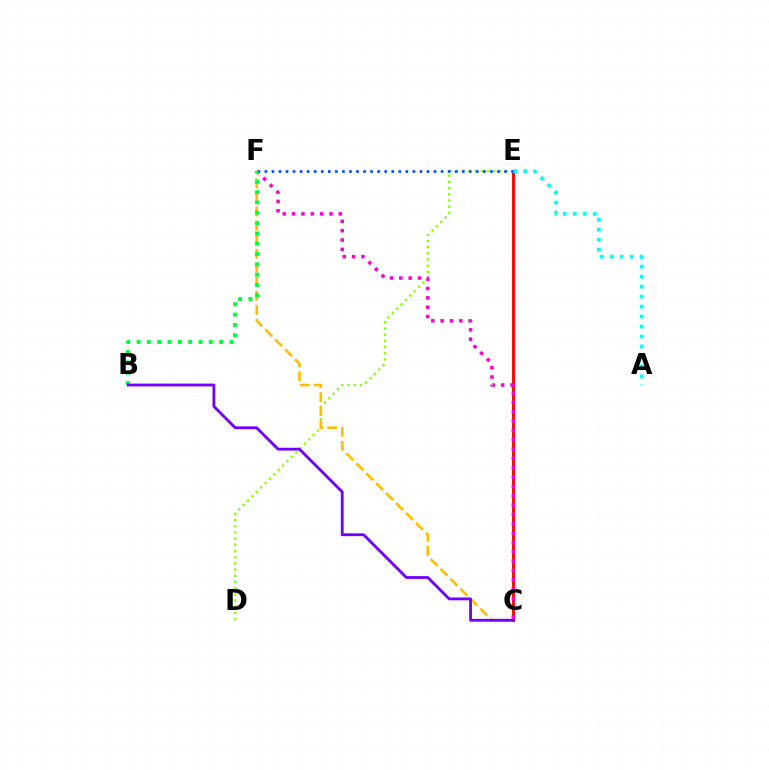{('D', 'E'): [{'color': '#84ff00', 'line_style': 'dotted', 'thickness': 1.68}], ('C', 'E'): [{'color': '#ff0000', 'line_style': 'solid', 'thickness': 2.07}], ('C', 'F'): [{'color': '#ff00cf', 'line_style': 'dotted', 'thickness': 2.54}, {'color': '#ffbd00', 'line_style': 'dashed', 'thickness': 1.91}], ('E', 'F'): [{'color': '#004bff', 'line_style': 'dotted', 'thickness': 1.91}], ('A', 'E'): [{'color': '#00fff6', 'line_style': 'dotted', 'thickness': 2.71}], ('B', 'F'): [{'color': '#00ff39', 'line_style': 'dotted', 'thickness': 2.8}], ('B', 'C'): [{'color': '#7200ff', 'line_style': 'solid', 'thickness': 2.04}]}